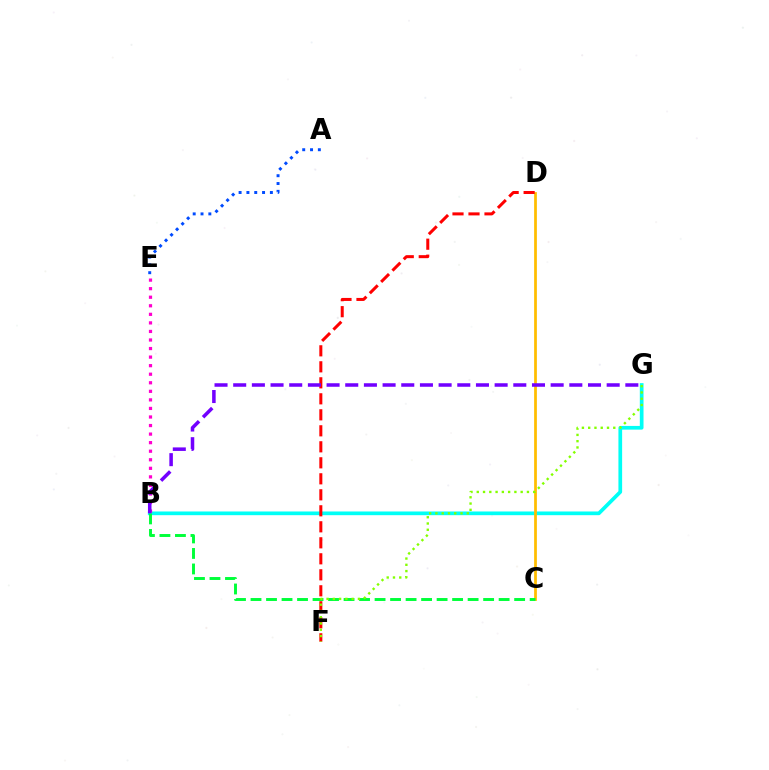{('B', 'G'): [{'color': '#00fff6', 'line_style': 'solid', 'thickness': 2.67}, {'color': '#7200ff', 'line_style': 'dashed', 'thickness': 2.54}], ('B', 'E'): [{'color': '#ff00cf', 'line_style': 'dotted', 'thickness': 2.32}], ('A', 'E'): [{'color': '#004bff', 'line_style': 'dotted', 'thickness': 2.13}], ('C', 'D'): [{'color': '#ffbd00', 'line_style': 'solid', 'thickness': 1.98}], ('D', 'F'): [{'color': '#ff0000', 'line_style': 'dashed', 'thickness': 2.17}], ('B', 'C'): [{'color': '#00ff39', 'line_style': 'dashed', 'thickness': 2.11}], ('F', 'G'): [{'color': '#84ff00', 'line_style': 'dotted', 'thickness': 1.7}]}